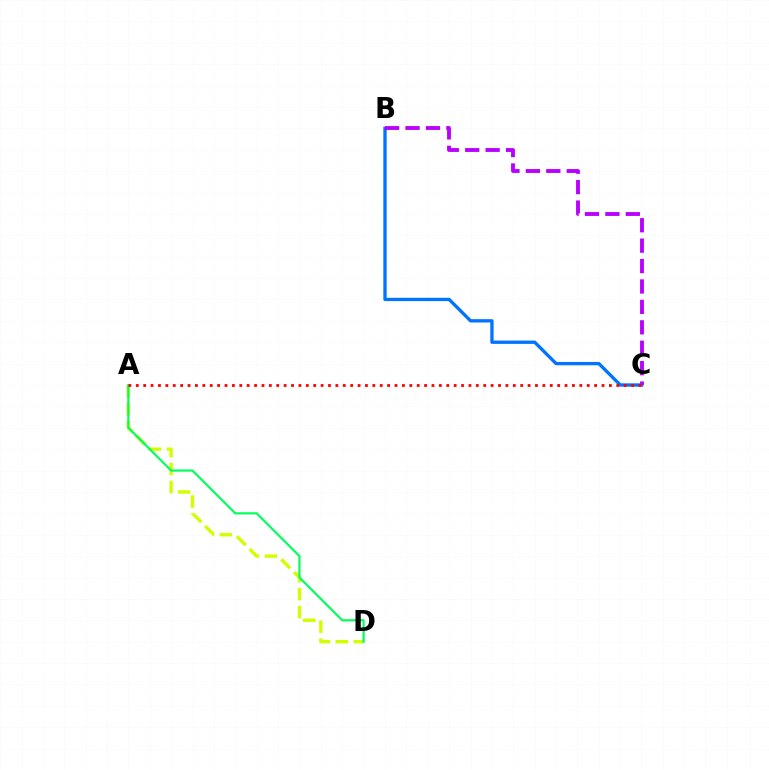{('B', 'C'): [{'color': '#0074ff', 'line_style': 'solid', 'thickness': 2.39}, {'color': '#b900ff', 'line_style': 'dashed', 'thickness': 2.77}], ('A', 'D'): [{'color': '#d1ff00', 'line_style': 'dashed', 'thickness': 2.44}, {'color': '#00ff5c', 'line_style': 'solid', 'thickness': 1.56}], ('A', 'C'): [{'color': '#ff0000', 'line_style': 'dotted', 'thickness': 2.01}]}